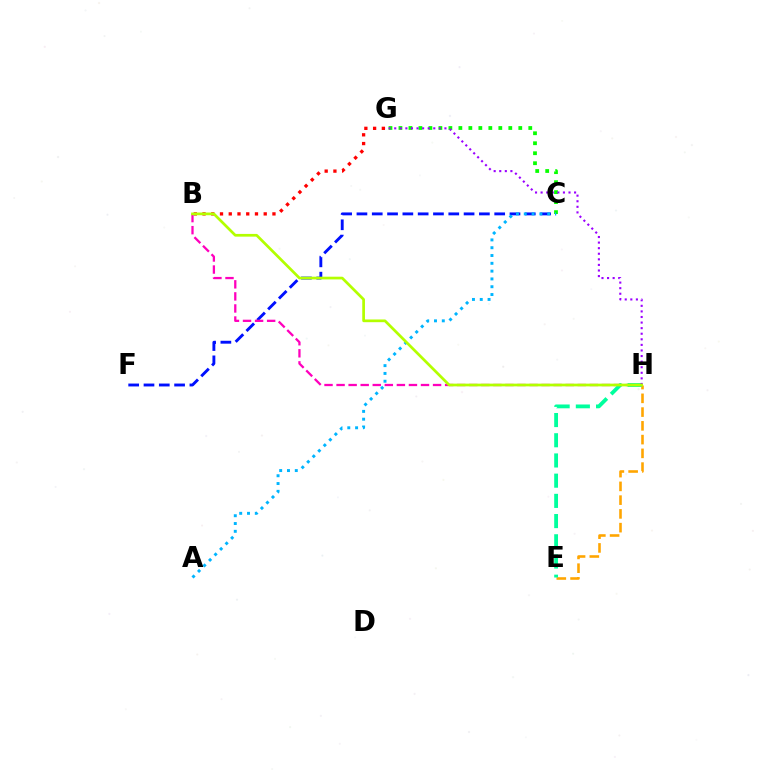{('B', 'G'): [{'color': '#ff0000', 'line_style': 'dotted', 'thickness': 2.38}], ('E', 'H'): [{'color': '#ffa500', 'line_style': 'dashed', 'thickness': 1.87}, {'color': '#00ff9d', 'line_style': 'dashed', 'thickness': 2.74}], ('C', 'F'): [{'color': '#0010ff', 'line_style': 'dashed', 'thickness': 2.08}], ('C', 'G'): [{'color': '#08ff00', 'line_style': 'dotted', 'thickness': 2.71}], ('B', 'H'): [{'color': '#ff00bd', 'line_style': 'dashed', 'thickness': 1.64}, {'color': '#b3ff00', 'line_style': 'solid', 'thickness': 1.96}], ('G', 'H'): [{'color': '#9b00ff', 'line_style': 'dotted', 'thickness': 1.52}], ('A', 'C'): [{'color': '#00b5ff', 'line_style': 'dotted', 'thickness': 2.12}]}